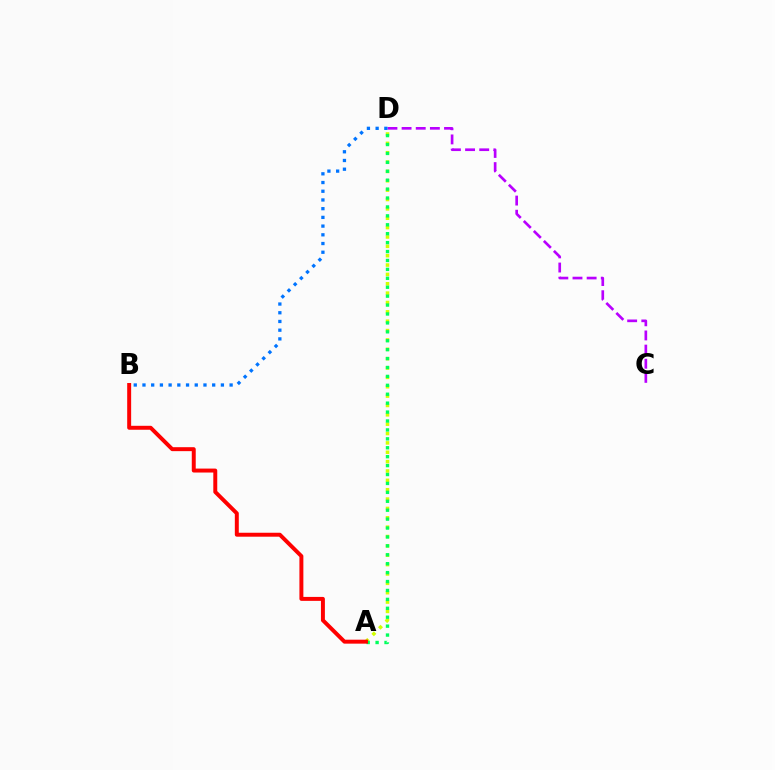{('A', 'D'): [{'color': '#d1ff00', 'line_style': 'dotted', 'thickness': 2.54}, {'color': '#00ff5c', 'line_style': 'dotted', 'thickness': 2.42}], ('C', 'D'): [{'color': '#b900ff', 'line_style': 'dashed', 'thickness': 1.92}], ('A', 'B'): [{'color': '#ff0000', 'line_style': 'solid', 'thickness': 2.85}], ('B', 'D'): [{'color': '#0074ff', 'line_style': 'dotted', 'thickness': 2.37}]}